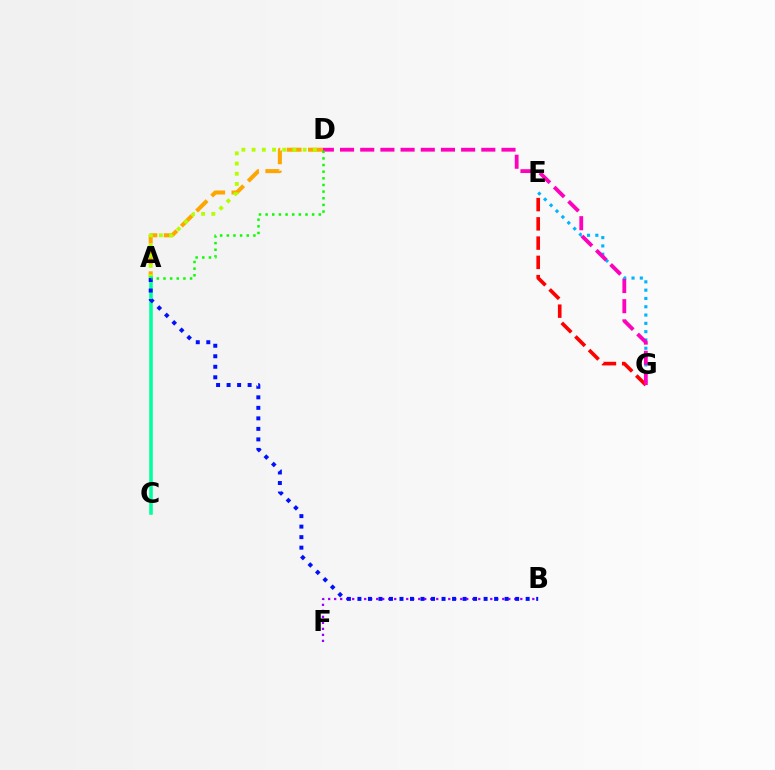{('A', 'D'): [{'color': '#ffa500', 'line_style': 'dashed', 'thickness': 2.9}, {'color': '#b3ff00', 'line_style': 'dotted', 'thickness': 2.77}, {'color': '#08ff00', 'line_style': 'dotted', 'thickness': 1.81}], ('E', 'G'): [{'color': '#00b5ff', 'line_style': 'dotted', 'thickness': 2.26}, {'color': '#ff0000', 'line_style': 'dashed', 'thickness': 2.62}], ('B', 'F'): [{'color': '#9b00ff', 'line_style': 'dotted', 'thickness': 1.63}], ('D', 'G'): [{'color': '#ff00bd', 'line_style': 'dashed', 'thickness': 2.74}], ('A', 'C'): [{'color': '#00ff9d', 'line_style': 'solid', 'thickness': 2.56}], ('A', 'B'): [{'color': '#0010ff', 'line_style': 'dotted', 'thickness': 2.86}]}